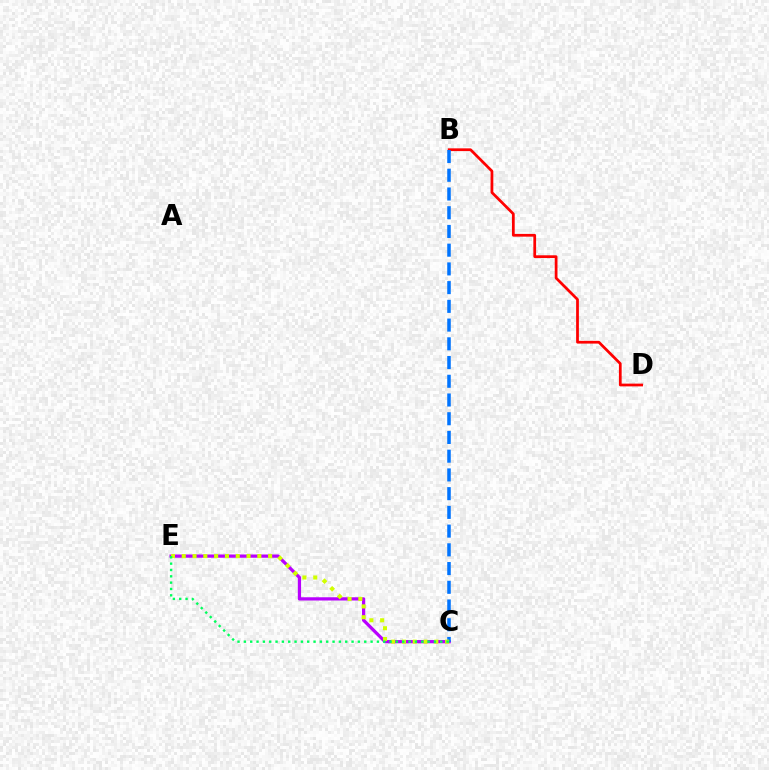{('C', 'E'): [{'color': '#b900ff', 'line_style': 'solid', 'thickness': 2.33}, {'color': '#d1ff00', 'line_style': 'dotted', 'thickness': 2.93}, {'color': '#00ff5c', 'line_style': 'dotted', 'thickness': 1.72}], ('B', 'D'): [{'color': '#ff0000', 'line_style': 'solid', 'thickness': 1.98}], ('B', 'C'): [{'color': '#0074ff', 'line_style': 'dashed', 'thickness': 2.54}]}